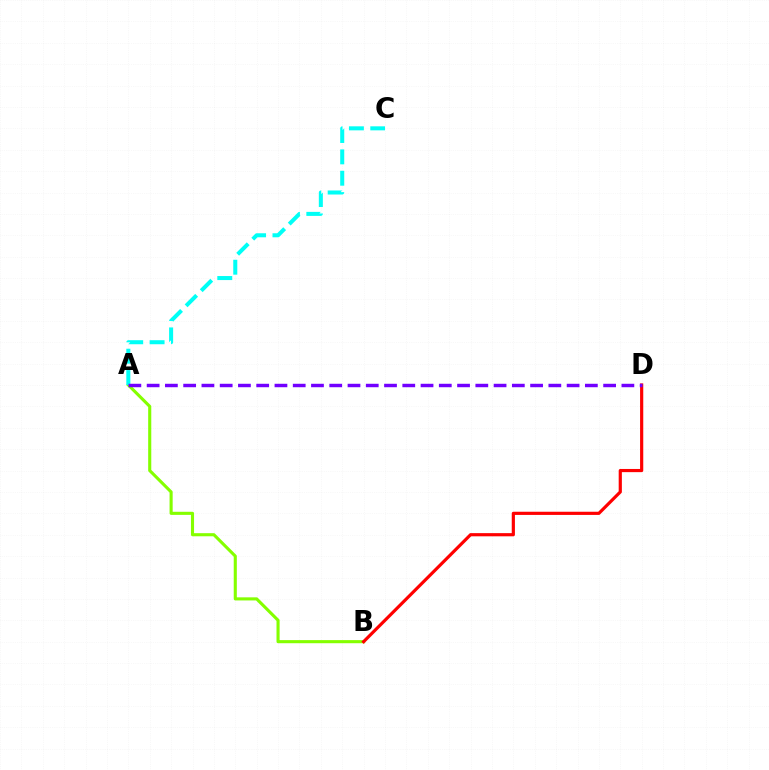{('A', 'B'): [{'color': '#84ff00', 'line_style': 'solid', 'thickness': 2.23}], ('B', 'D'): [{'color': '#ff0000', 'line_style': 'solid', 'thickness': 2.29}], ('A', 'C'): [{'color': '#00fff6', 'line_style': 'dashed', 'thickness': 2.9}], ('A', 'D'): [{'color': '#7200ff', 'line_style': 'dashed', 'thickness': 2.48}]}